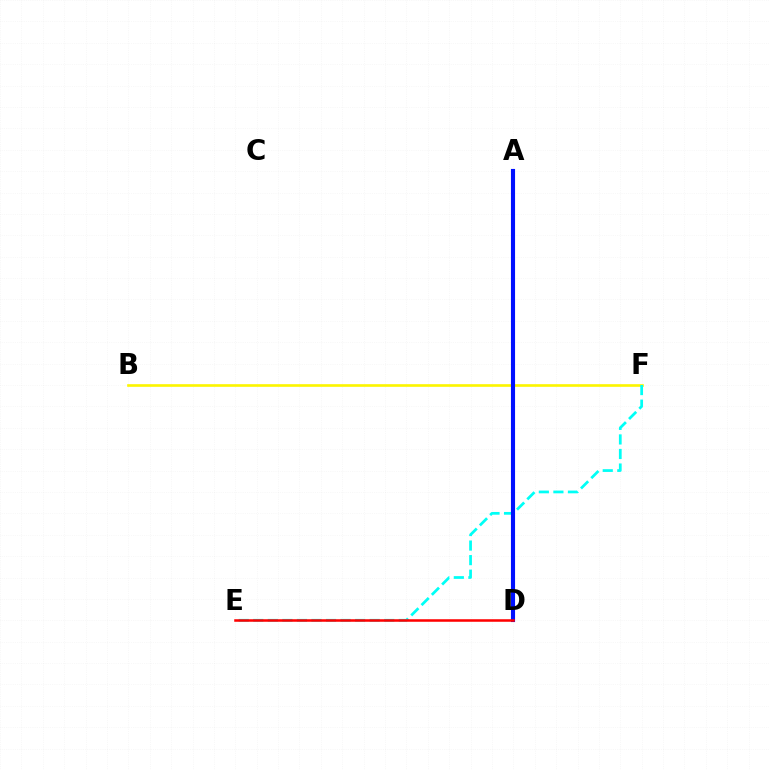{('B', 'F'): [{'color': '#fcf500', 'line_style': 'solid', 'thickness': 1.9}], ('A', 'D'): [{'color': '#ee00ff', 'line_style': 'dotted', 'thickness': 2.67}, {'color': '#08ff00', 'line_style': 'dotted', 'thickness': 1.99}, {'color': '#0010ff', 'line_style': 'solid', 'thickness': 2.96}], ('E', 'F'): [{'color': '#00fff6', 'line_style': 'dashed', 'thickness': 1.98}], ('D', 'E'): [{'color': '#ff0000', 'line_style': 'solid', 'thickness': 1.82}]}